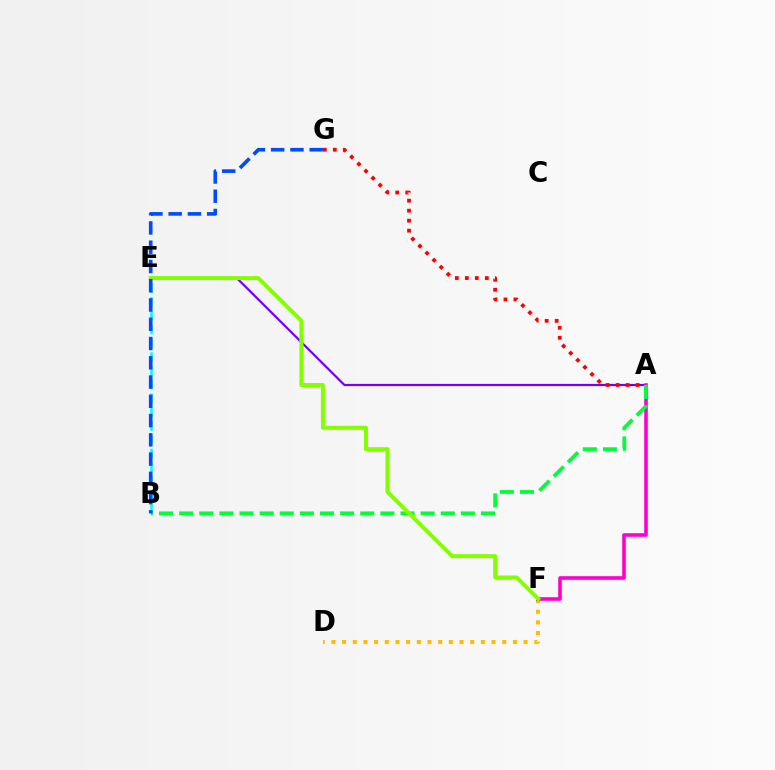{('D', 'F'): [{'color': '#ffbd00', 'line_style': 'dotted', 'thickness': 2.9}], ('A', 'E'): [{'color': '#7200ff', 'line_style': 'solid', 'thickness': 1.58}], ('B', 'E'): [{'color': '#00fff6', 'line_style': 'dashed', 'thickness': 1.87}], ('A', 'G'): [{'color': '#ff0000', 'line_style': 'dotted', 'thickness': 2.72}], ('A', 'F'): [{'color': '#ff00cf', 'line_style': 'solid', 'thickness': 2.61}], ('A', 'B'): [{'color': '#00ff39', 'line_style': 'dashed', 'thickness': 2.73}], ('E', 'F'): [{'color': '#84ff00', 'line_style': 'solid', 'thickness': 2.87}], ('B', 'G'): [{'color': '#004bff', 'line_style': 'dashed', 'thickness': 2.62}]}